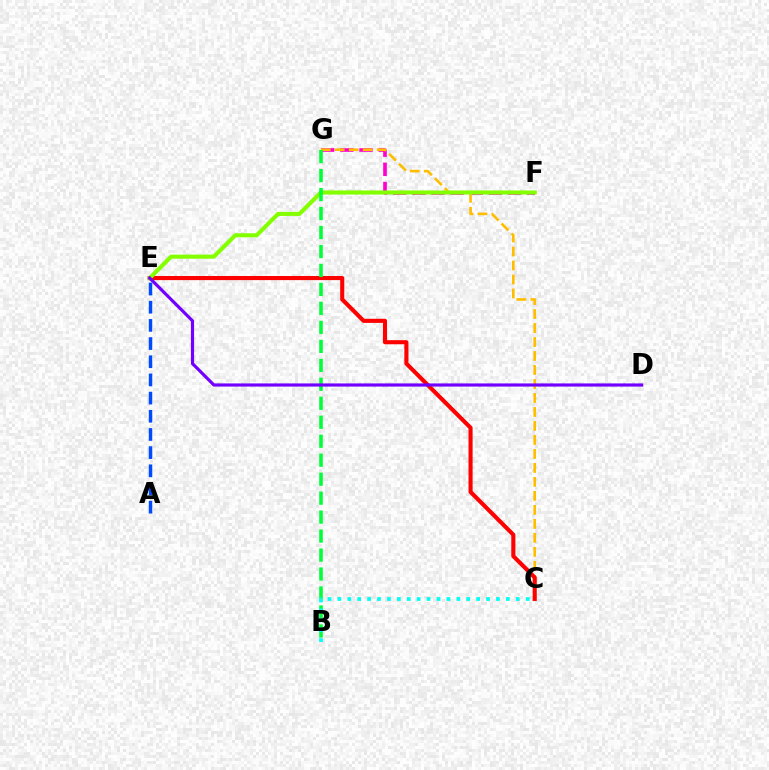{('F', 'G'): [{'color': '#ff00cf', 'line_style': 'dashed', 'thickness': 2.6}], ('C', 'G'): [{'color': '#ffbd00', 'line_style': 'dashed', 'thickness': 1.9}], ('C', 'E'): [{'color': '#ff0000', 'line_style': 'solid', 'thickness': 2.95}], ('A', 'E'): [{'color': '#004bff', 'line_style': 'dashed', 'thickness': 2.47}], ('E', 'F'): [{'color': '#84ff00', 'line_style': 'solid', 'thickness': 2.95}], ('B', 'G'): [{'color': '#00ff39', 'line_style': 'dashed', 'thickness': 2.58}], ('D', 'E'): [{'color': '#7200ff', 'line_style': 'solid', 'thickness': 2.28}], ('B', 'C'): [{'color': '#00fff6', 'line_style': 'dotted', 'thickness': 2.69}]}